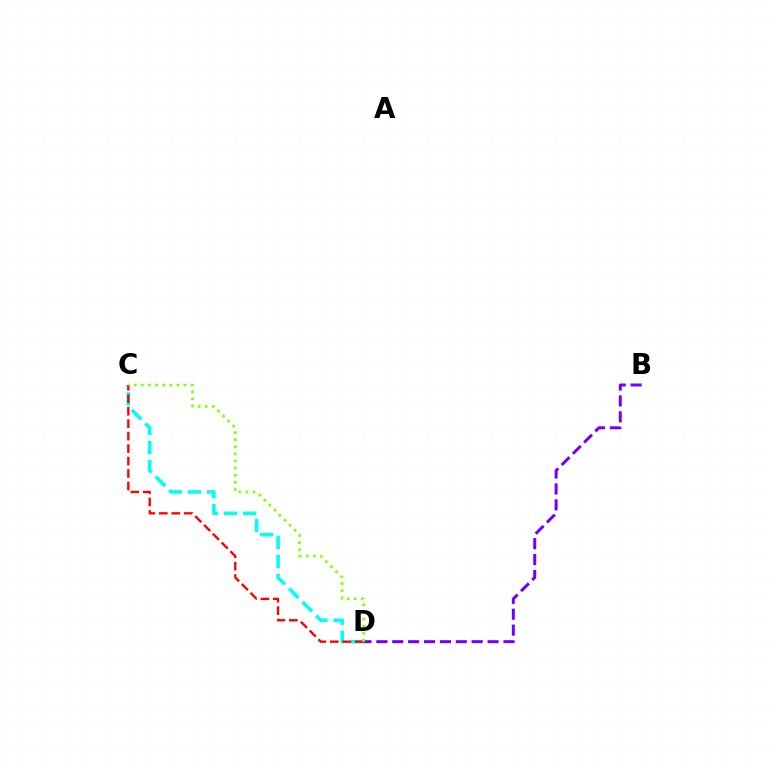{('B', 'D'): [{'color': '#7200ff', 'line_style': 'dashed', 'thickness': 2.16}], ('C', 'D'): [{'color': '#00fff6', 'line_style': 'dashed', 'thickness': 2.6}, {'color': '#ff0000', 'line_style': 'dashed', 'thickness': 1.69}, {'color': '#84ff00', 'line_style': 'dotted', 'thickness': 1.93}]}